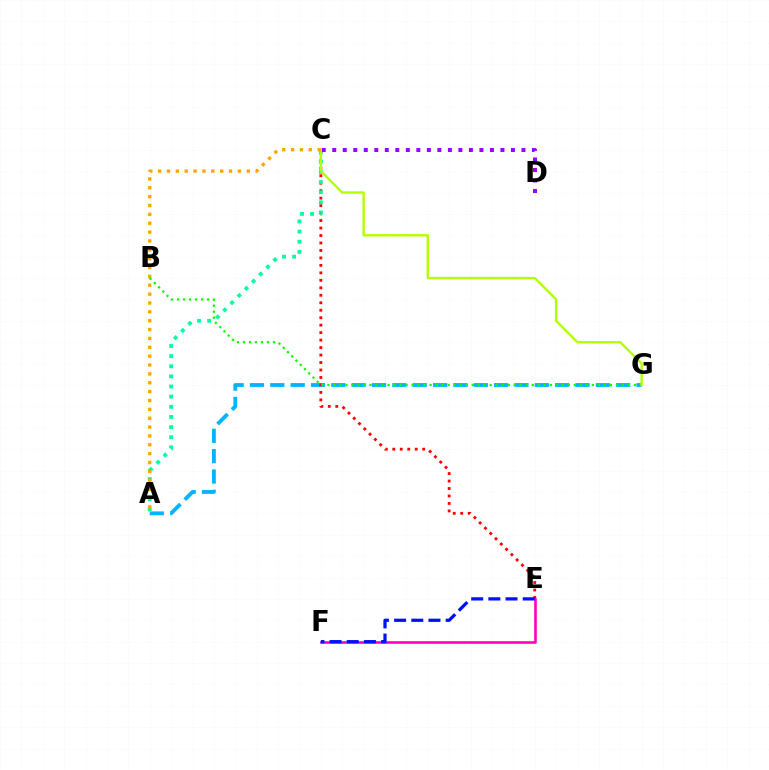{('A', 'G'): [{'color': '#00b5ff', 'line_style': 'dashed', 'thickness': 2.76}], ('C', 'E'): [{'color': '#ff0000', 'line_style': 'dotted', 'thickness': 2.03}], ('B', 'G'): [{'color': '#08ff00', 'line_style': 'dotted', 'thickness': 1.63}], ('A', 'C'): [{'color': '#00ff9d', 'line_style': 'dotted', 'thickness': 2.75}, {'color': '#ffa500', 'line_style': 'dotted', 'thickness': 2.41}], ('C', 'D'): [{'color': '#9b00ff', 'line_style': 'dotted', 'thickness': 2.86}], ('E', 'F'): [{'color': '#ff00bd', 'line_style': 'solid', 'thickness': 1.88}, {'color': '#0010ff', 'line_style': 'dashed', 'thickness': 2.33}], ('C', 'G'): [{'color': '#b3ff00', 'line_style': 'solid', 'thickness': 1.71}]}